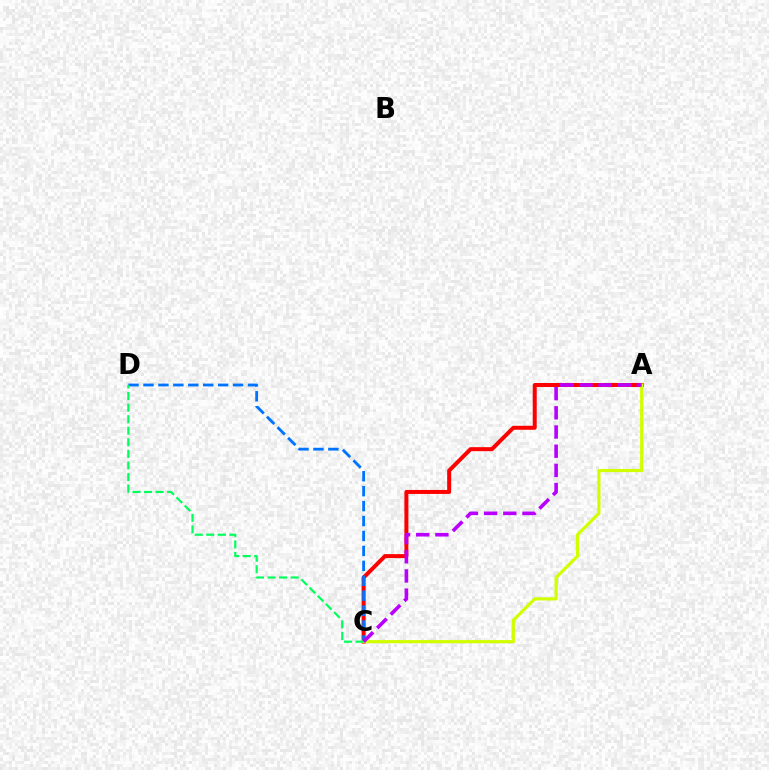{('A', 'C'): [{'color': '#ff0000', 'line_style': 'solid', 'thickness': 2.88}, {'color': '#d1ff00', 'line_style': 'solid', 'thickness': 2.28}, {'color': '#b900ff', 'line_style': 'dashed', 'thickness': 2.61}], ('C', 'D'): [{'color': '#0074ff', 'line_style': 'dashed', 'thickness': 2.03}, {'color': '#00ff5c', 'line_style': 'dashed', 'thickness': 1.57}]}